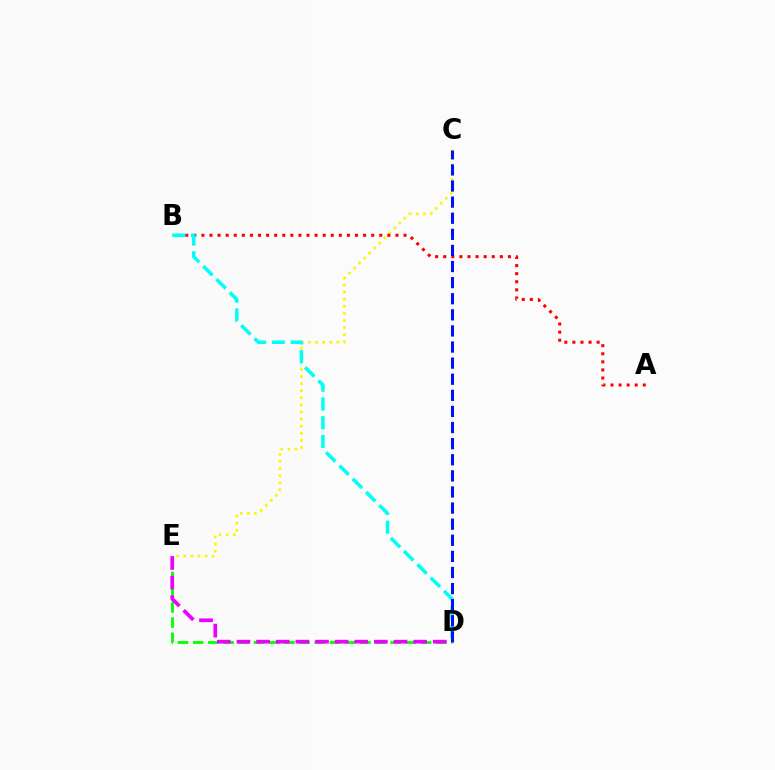{('D', 'E'): [{'color': '#08ff00', 'line_style': 'dashed', 'thickness': 2.06}, {'color': '#ee00ff', 'line_style': 'dashed', 'thickness': 2.67}], ('C', 'E'): [{'color': '#fcf500', 'line_style': 'dotted', 'thickness': 1.93}], ('A', 'B'): [{'color': '#ff0000', 'line_style': 'dotted', 'thickness': 2.2}], ('B', 'D'): [{'color': '#00fff6', 'line_style': 'dashed', 'thickness': 2.55}], ('C', 'D'): [{'color': '#0010ff', 'line_style': 'dashed', 'thickness': 2.19}]}